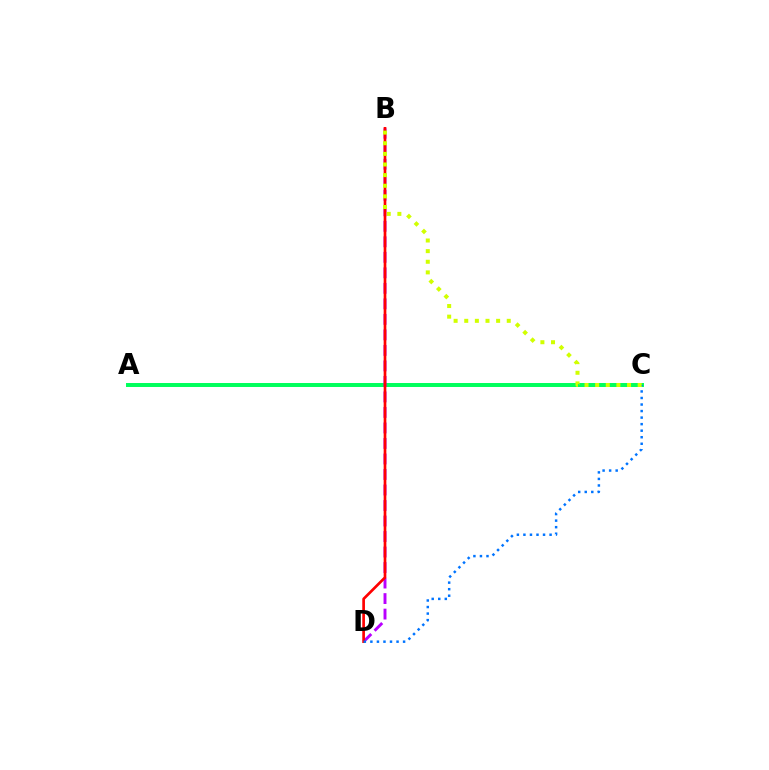{('A', 'C'): [{'color': '#00ff5c', 'line_style': 'solid', 'thickness': 2.86}], ('B', 'D'): [{'color': '#b900ff', 'line_style': 'dashed', 'thickness': 2.11}, {'color': '#ff0000', 'line_style': 'solid', 'thickness': 1.93}], ('C', 'D'): [{'color': '#0074ff', 'line_style': 'dotted', 'thickness': 1.78}], ('B', 'C'): [{'color': '#d1ff00', 'line_style': 'dotted', 'thickness': 2.89}]}